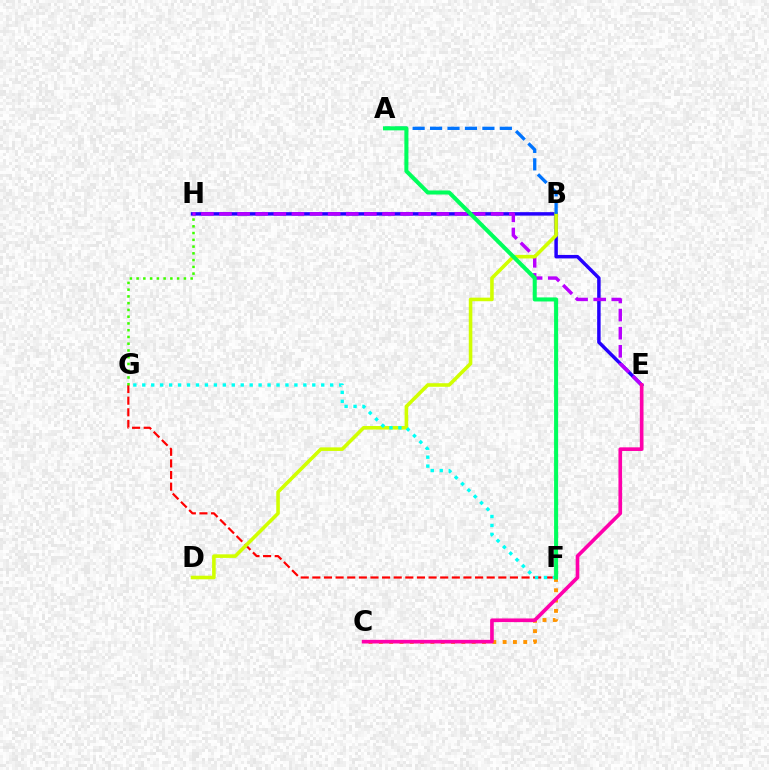{('F', 'G'): [{'color': '#ff0000', 'line_style': 'dashed', 'thickness': 1.58}, {'color': '#00fff6', 'line_style': 'dotted', 'thickness': 2.43}], ('E', 'H'): [{'color': '#2500ff', 'line_style': 'solid', 'thickness': 2.5}, {'color': '#b900ff', 'line_style': 'dashed', 'thickness': 2.46}], ('B', 'D'): [{'color': '#d1ff00', 'line_style': 'solid', 'thickness': 2.57}], ('C', 'F'): [{'color': '#ff9400', 'line_style': 'dotted', 'thickness': 2.8}], ('C', 'E'): [{'color': '#ff00ac', 'line_style': 'solid', 'thickness': 2.63}], ('G', 'H'): [{'color': '#3dff00', 'line_style': 'dotted', 'thickness': 1.84}], ('A', 'B'): [{'color': '#0074ff', 'line_style': 'dashed', 'thickness': 2.37}], ('A', 'F'): [{'color': '#00ff5c', 'line_style': 'solid', 'thickness': 2.92}]}